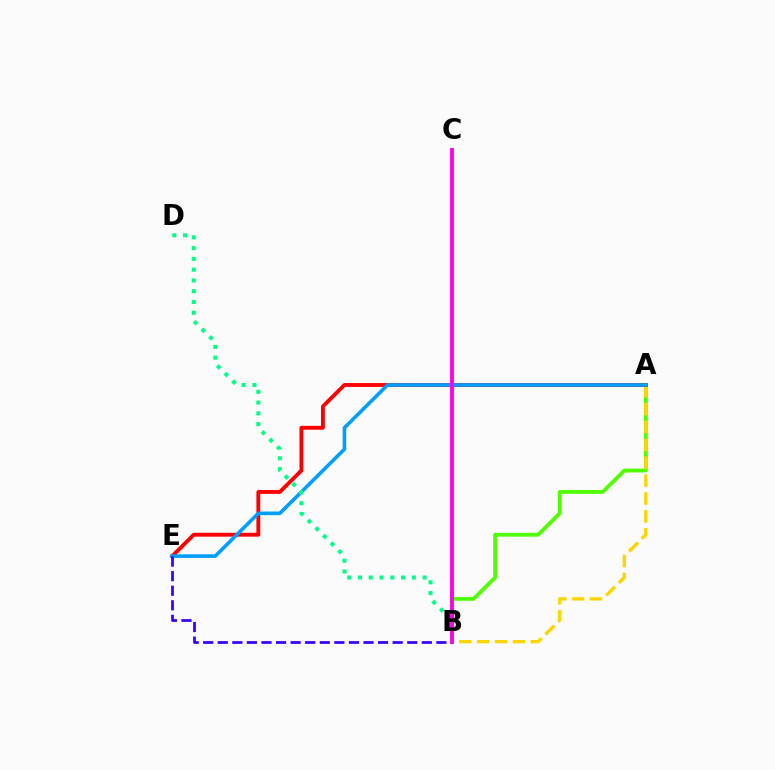{('A', 'B'): [{'color': '#4fff00', 'line_style': 'solid', 'thickness': 2.74}, {'color': '#ffd500', 'line_style': 'dashed', 'thickness': 2.43}], ('A', 'E'): [{'color': '#ff0000', 'line_style': 'solid', 'thickness': 2.78}, {'color': '#009eff', 'line_style': 'solid', 'thickness': 2.59}], ('B', 'D'): [{'color': '#00ff86', 'line_style': 'dotted', 'thickness': 2.93}], ('B', 'E'): [{'color': '#3700ff', 'line_style': 'dashed', 'thickness': 1.98}], ('B', 'C'): [{'color': '#ff00ed', 'line_style': 'solid', 'thickness': 2.78}]}